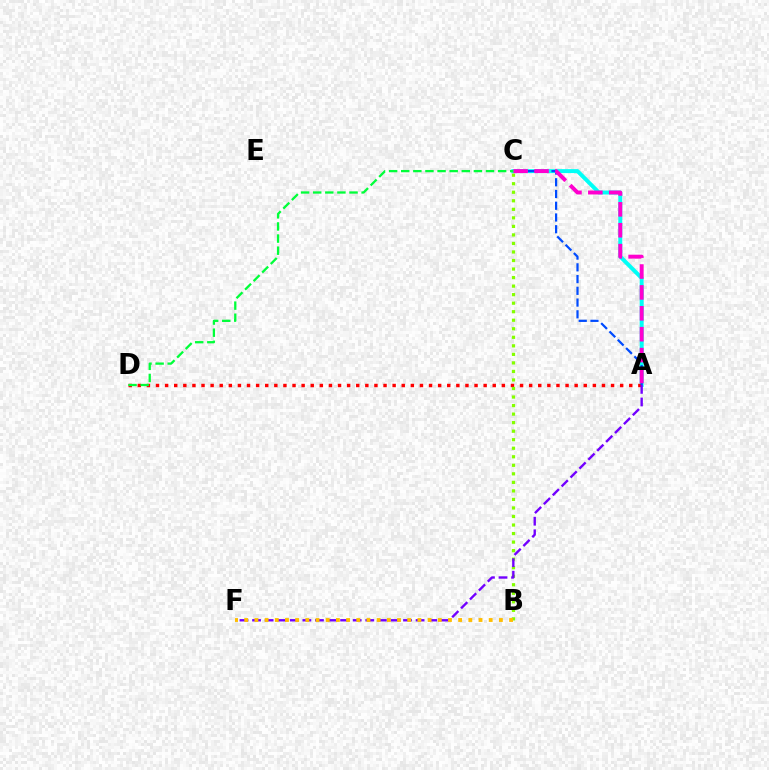{('A', 'C'): [{'color': '#00fff6', 'line_style': 'solid', 'thickness': 2.85}, {'color': '#004bff', 'line_style': 'dashed', 'thickness': 1.6}, {'color': '#ff00cf', 'line_style': 'dashed', 'thickness': 2.84}], ('A', 'D'): [{'color': '#ff0000', 'line_style': 'dotted', 'thickness': 2.47}], ('B', 'C'): [{'color': '#84ff00', 'line_style': 'dotted', 'thickness': 2.32}], ('A', 'F'): [{'color': '#7200ff', 'line_style': 'dashed', 'thickness': 1.71}], ('B', 'F'): [{'color': '#ffbd00', 'line_style': 'dotted', 'thickness': 2.77}], ('C', 'D'): [{'color': '#00ff39', 'line_style': 'dashed', 'thickness': 1.65}]}